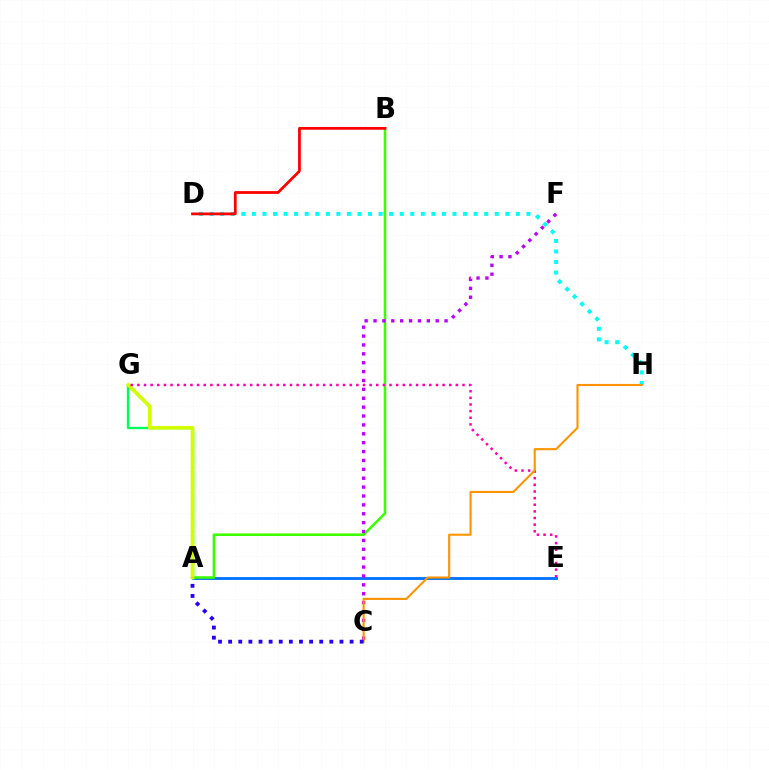{('A', 'E'): [{'color': '#0074ff', 'line_style': 'solid', 'thickness': 2.05}], ('A', 'G'): [{'color': '#00ff5c', 'line_style': 'solid', 'thickness': 1.74}, {'color': '#d1ff00', 'line_style': 'solid', 'thickness': 2.64}], ('D', 'H'): [{'color': '#00fff6', 'line_style': 'dotted', 'thickness': 2.87}], ('A', 'B'): [{'color': '#3dff00', 'line_style': 'solid', 'thickness': 1.85}], ('C', 'F'): [{'color': '#b900ff', 'line_style': 'dotted', 'thickness': 2.41}], ('B', 'D'): [{'color': '#ff0000', 'line_style': 'solid', 'thickness': 1.99}], ('E', 'G'): [{'color': '#ff00ac', 'line_style': 'dotted', 'thickness': 1.8}], ('C', 'H'): [{'color': '#ff9400', 'line_style': 'solid', 'thickness': 1.52}], ('A', 'C'): [{'color': '#2500ff', 'line_style': 'dotted', 'thickness': 2.75}]}